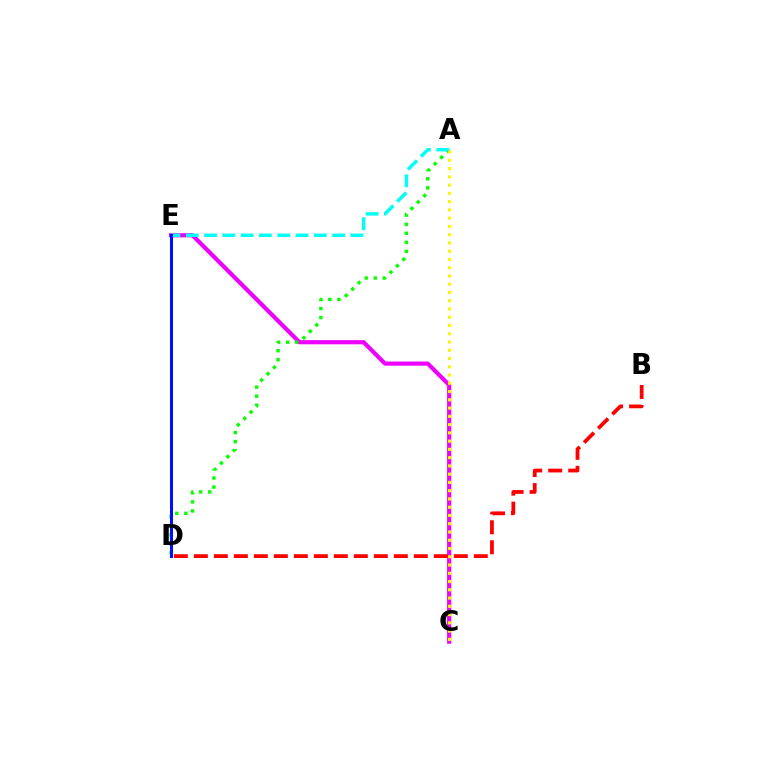{('C', 'E'): [{'color': '#ee00ff', 'line_style': 'solid', 'thickness': 3.0}], ('B', 'D'): [{'color': '#ff0000', 'line_style': 'dashed', 'thickness': 2.72}], ('A', 'D'): [{'color': '#08ff00', 'line_style': 'dotted', 'thickness': 2.46}], ('A', 'E'): [{'color': '#00fff6', 'line_style': 'dashed', 'thickness': 2.49}], ('D', 'E'): [{'color': '#0010ff', 'line_style': 'solid', 'thickness': 2.18}], ('A', 'C'): [{'color': '#fcf500', 'line_style': 'dotted', 'thickness': 2.24}]}